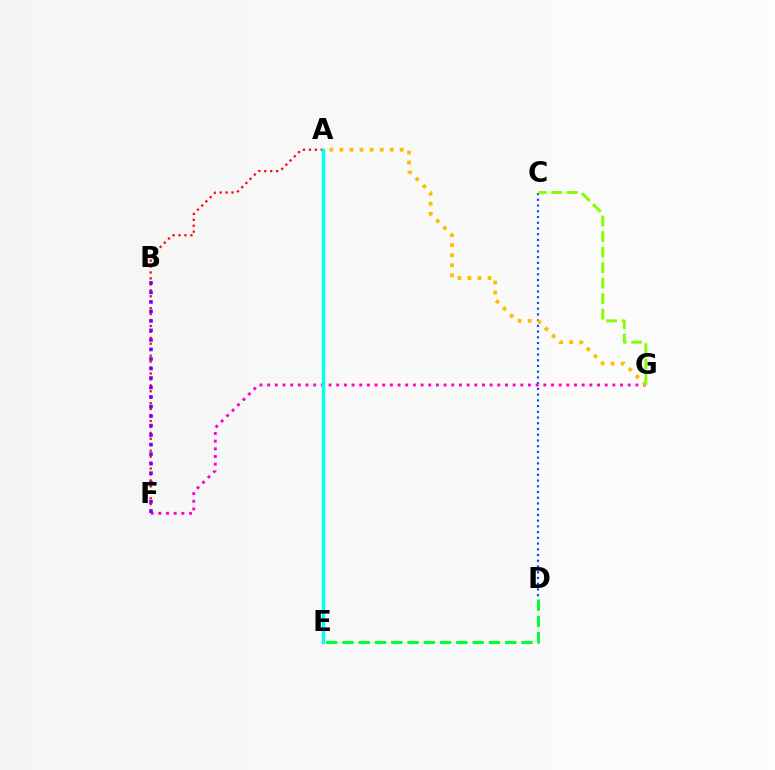{('D', 'E'): [{'color': '#00ff39', 'line_style': 'dashed', 'thickness': 2.21}], ('A', 'F'): [{'color': '#ff0000', 'line_style': 'dotted', 'thickness': 1.61}], ('C', 'D'): [{'color': '#004bff', 'line_style': 'dotted', 'thickness': 1.56}], ('F', 'G'): [{'color': '#ff00cf', 'line_style': 'dotted', 'thickness': 2.08}], ('A', 'G'): [{'color': '#ffbd00', 'line_style': 'dotted', 'thickness': 2.73}], ('B', 'F'): [{'color': '#7200ff', 'line_style': 'dotted', 'thickness': 2.59}], ('A', 'E'): [{'color': '#00fff6', 'line_style': 'solid', 'thickness': 2.47}], ('C', 'G'): [{'color': '#84ff00', 'line_style': 'dashed', 'thickness': 2.11}]}